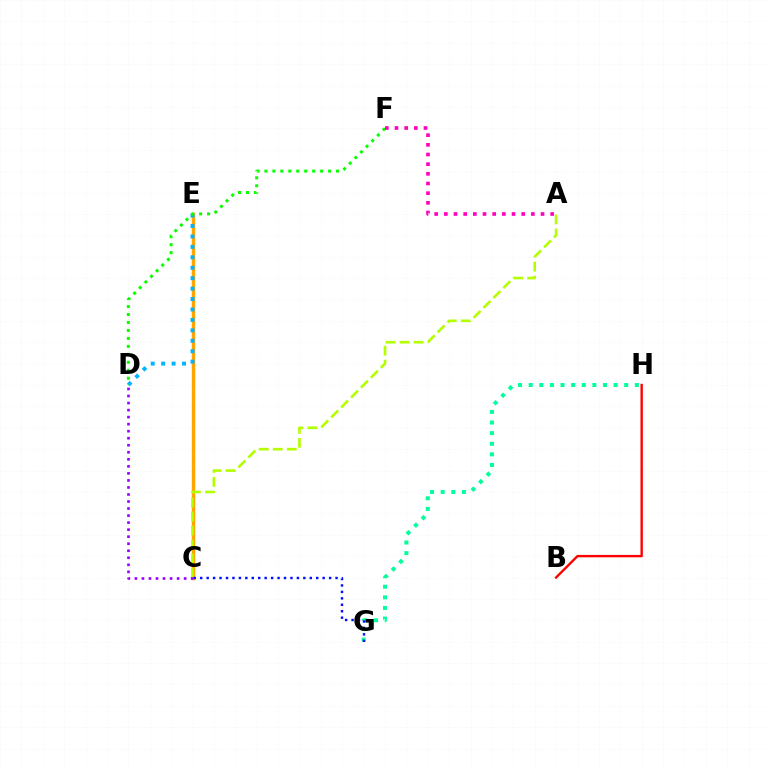{('C', 'E'): [{'color': '#ffa500', 'line_style': 'solid', 'thickness': 2.46}], ('G', 'H'): [{'color': '#00ff9d', 'line_style': 'dotted', 'thickness': 2.88}], ('B', 'H'): [{'color': '#ff0000', 'line_style': 'solid', 'thickness': 1.72}], ('D', 'E'): [{'color': '#00b5ff', 'line_style': 'dotted', 'thickness': 2.83}], ('A', 'C'): [{'color': '#b3ff00', 'line_style': 'dashed', 'thickness': 1.9}], ('D', 'F'): [{'color': '#08ff00', 'line_style': 'dotted', 'thickness': 2.16}], ('C', 'D'): [{'color': '#9b00ff', 'line_style': 'dotted', 'thickness': 1.91}], ('A', 'F'): [{'color': '#ff00bd', 'line_style': 'dotted', 'thickness': 2.63}], ('C', 'G'): [{'color': '#0010ff', 'line_style': 'dotted', 'thickness': 1.75}]}